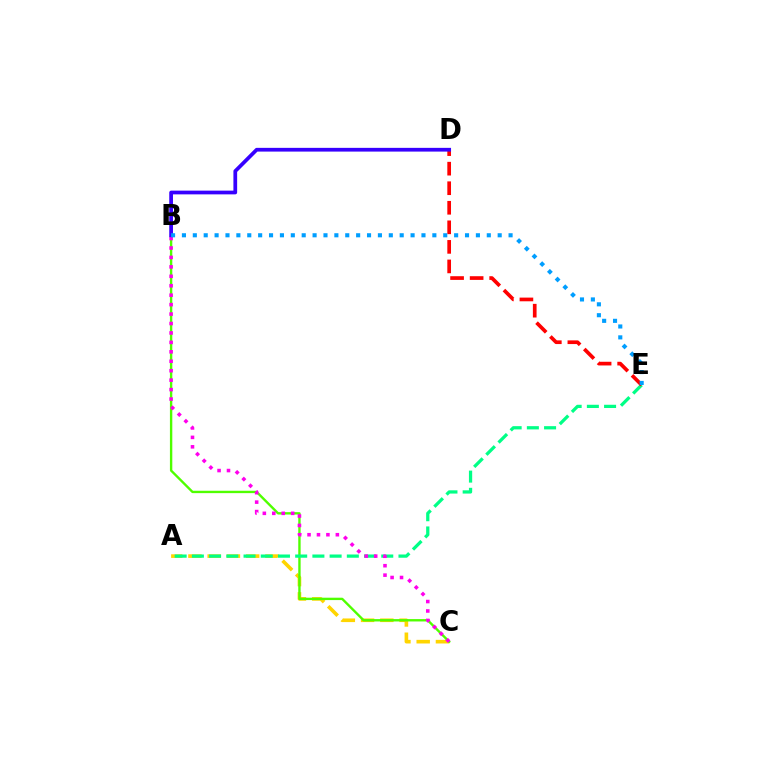{('A', 'C'): [{'color': '#ffd500', 'line_style': 'dashed', 'thickness': 2.62}], ('B', 'C'): [{'color': '#4fff00', 'line_style': 'solid', 'thickness': 1.71}, {'color': '#ff00ed', 'line_style': 'dotted', 'thickness': 2.57}], ('A', 'E'): [{'color': '#00ff86', 'line_style': 'dashed', 'thickness': 2.34}], ('D', 'E'): [{'color': '#ff0000', 'line_style': 'dashed', 'thickness': 2.66}], ('B', 'D'): [{'color': '#3700ff', 'line_style': 'solid', 'thickness': 2.69}], ('B', 'E'): [{'color': '#009eff', 'line_style': 'dotted', 'thickness': 2.96}]}